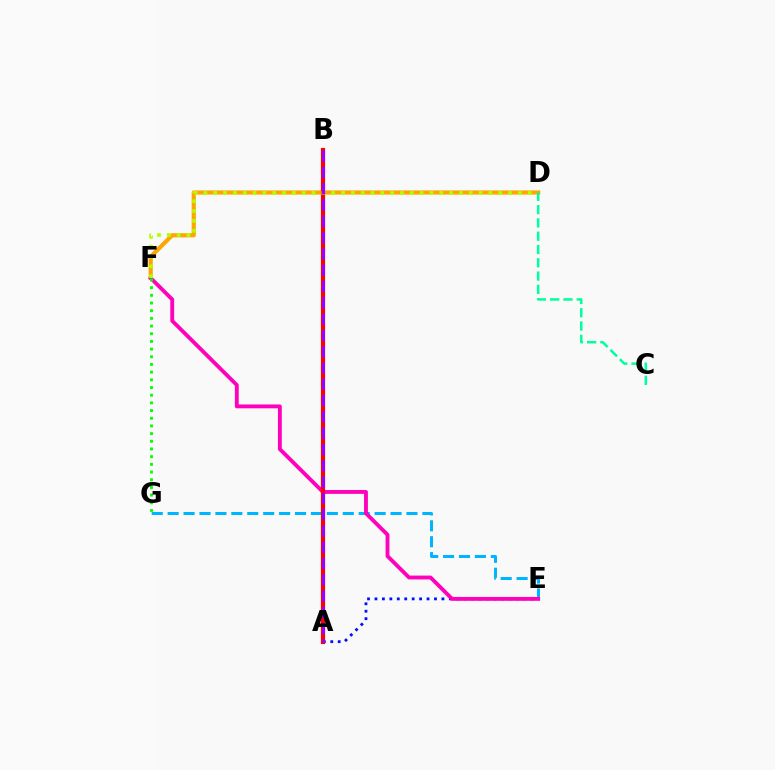{('A', 'E'): [{'color': '#0010ff', 'line_style': 'dotted', 'thickness': 2.02}], ('E', 'G'): [{'color': '#00b5ff', 'line_style': 'dashed', 'thickness': 2.16}], ('D', 'F'): [{'color': '#ffa500', 'line_style': 'solid', 'thickness': 2.99}, {'color': '#b3ff00', 'line_style': 'dotted', 'thickness': 2.67}], ('E', 'F'): [{'color': '#ff00bd', 'line_style': 'solid', 'thickness': 2.77}], ('F', 'G'): [{'color': '#08ff00', 'line_style': 'dotted', 'thickness': 2.09}], ('A', 'B'): [{'color': '#ff0000', 'line_style': 'solid', 'thickness': 3.0}, {'color': '#9b00ff', 'line_style': 'dashed', 'thickness': 2.21}], ('C', 'D'): [{'color': '#00ff9d', 'line_style': 'dashed', 'thickness': 1.81}]}